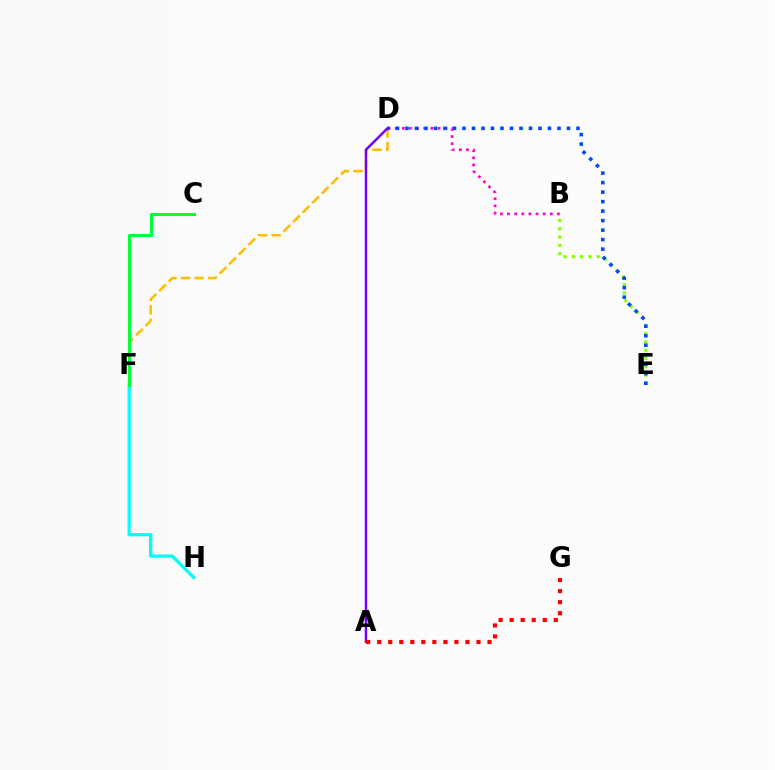{('B', 'E'): [{'color': '#84ff00', 'line_style': 'dotted', 'thickness': 2.25}], ('D', 'F'): [{'color': '#ffbd00', 'line_style': 'dashed', 'thickness': 1.84}], ('B', 'D'): [{'color': '#ff00cf', 'line_style': 'dotted', 'thickness': 1.94}], ('D', 'E'): [{'color': '#004bff', 'line_style': 'dotted', 'thickness': 2.58}], ('F', 'H'): [{'color': '#00fff6', 'line_style': 'solid', 'thickness': 2.32}], ('A', 'D'): [{'color': '#7200ff', 'line_style': 'solid', 'thickness': 1.76}], ('A', 'G'): [{'color': '#ff0000', 'line_style': 'dotted', 'thickness': 3.0}], ('C', 'F'): [{'color': '#00ff39', 'line_style': 'solid', 'thickness': 2.24}]}